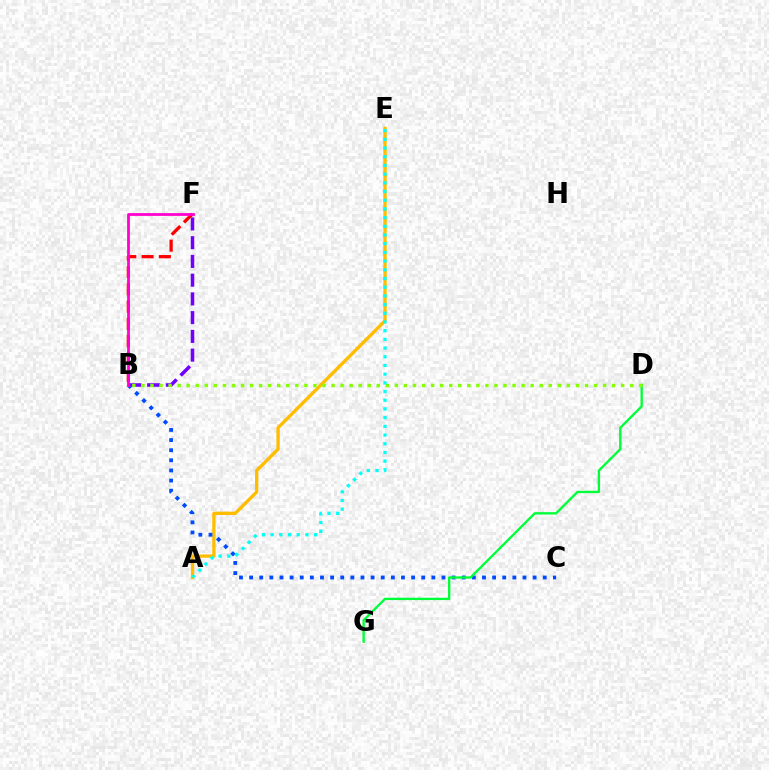{('A', 'E'): [{'color': '#ffbd00', 'line_style': 'solid', 'thickness': 2.39}, {'color': '#00fff6', 'line_style': 'dotted', 'thickness': 2.36}], ('B', 'C'): [{'color': '#004bff', 'line_style': 'dotted', 'thickness': 2.75}], ('B', 'F'): [{'color': '#ff0000', 'line_style': 'dashed', 'thickness': 2.35}, {'color': '#7200ff', 'line_style': 'dashed', 'thickness': 2.55}, {'color': '#ff00cf', 'line_style': 'solid', 'thickness': 1.99}], ('D', 'G'): [{'color': '#00ff39', 'line_style': 'solid', 'thickness': 1.69}], ('B', 'D'): [{'color': '#84ff00', 'line_style': 'dotted', 'thickness': 2.46}]}